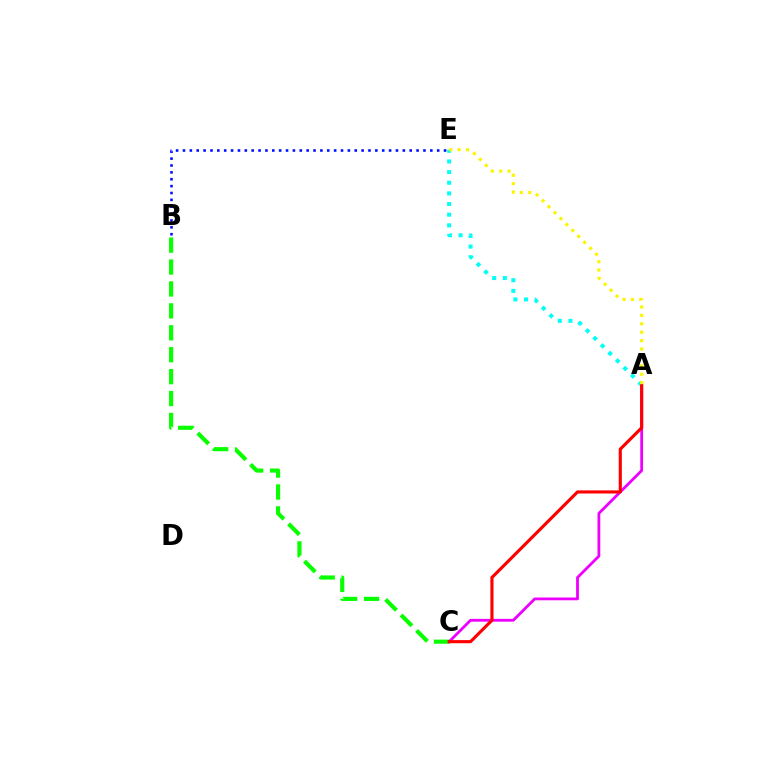{('A', 'C'): [{'color': '#ee00ff', 'line_style': 'solid', 'thickness': 2.01}, {'color': '#ff0000', 'line_style': 'solid', 'thickness': 2.25}], ('B', 'E'): [{'color': '#0010ff', 'line_style': 'dotted', 'thickness': 1.87}], ('B', 'C'): [{'color': '#08ff00', 'line_style': 'dashed', 'thickness': 2.98}], ('A', 'E'): [{'color': '#00fff6', 'line_style': 'dotted', 'thickness': 2.89}, {'color': '#fcf500', 'line_style': 'dotted', 'thickness': 2.28}]}